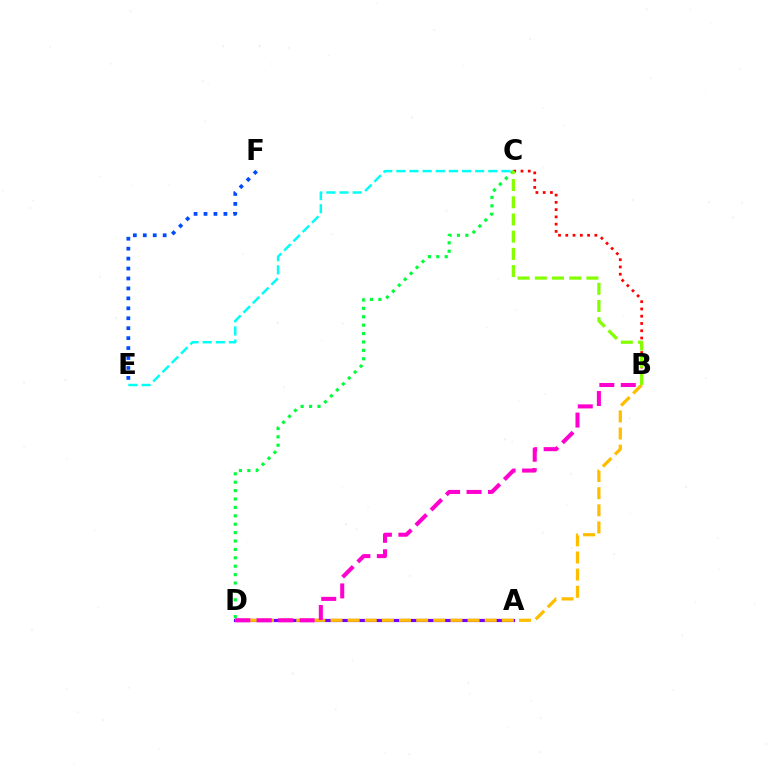{('A', 'D'): [{'color': '#7200ff', 'line_style': 'solid', 'thickness': 2.29}], ('C', 'D'): [{'color': '#00ff39', 'line_style': 'dotted', 'thickness': 2.28}], ('B', 'D'): [{'color': '#ffbd00', 'line_style': 'dashed', 'thickness': 2.33}, {'color': '#ff00cf', 'line_style': 'dashed', 'thickness': 2.92}], ('B', 'C'): [{'color': '#ff0000', 'line_style': 'dotted', 'thickness': 1.97}, {'color': '#84ff00', 'line_style': 'dashed', 'thickness': 2.34}], ('C', 'E'): [{'color': '#00fff6', 'line_style': 'dashed', 'thickness': 1.78}], ('E', 'F'): [{'color': '#004bff', 'line_style': 'dotted', 'thickness': 2.7}]}